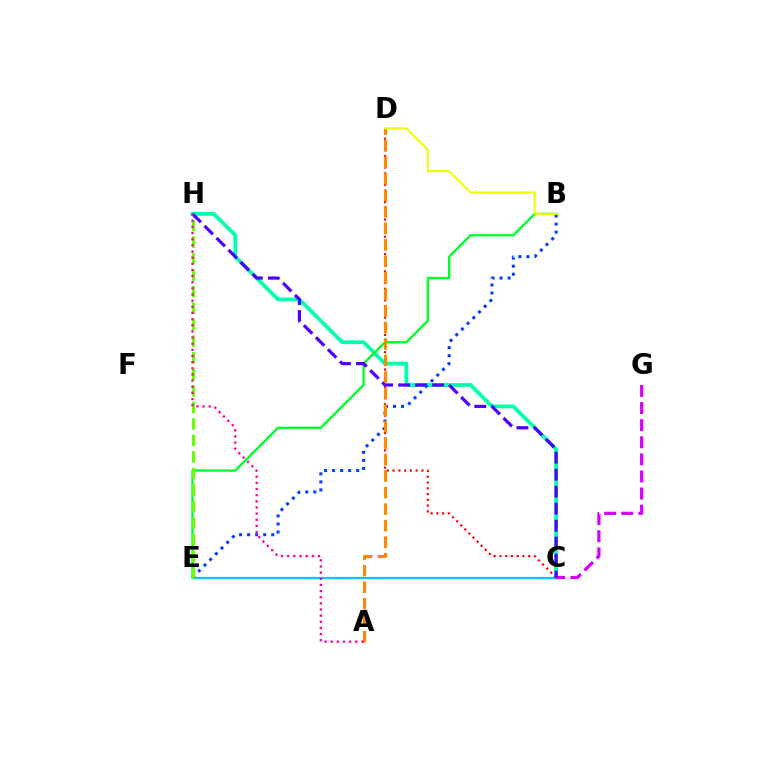{('C', 'H'): [{'color': '#00ffaf', 'line_style': 'solid', 'thickness': 2.73}, {'color': '#4f00ff', 'line_style': 'dashed', 'thickness': 2.31}], ('C', 'E'): [{'color': '#00c7ff', 'line_style': 'solid', 'thickness': 1.6}], ('C', 'D'): [{'color': '#ff0000', 'line_style': 'dotted', 'thickness': 1.57}], ('B', 'E'): [{'color': '#00ff27', 'line_style': 'solid', 'thickness': 1.69}, {'color': '#003fff', 'line_style': 'dotted', 'thickness': 2.18}], ('C', 'G'): [{'color': '#d600ff', 'line_style': 'dashed', 'thickness': 2.32}], ('E', 'H'): [{'color': '#66ff00', 'line_style': 'dashed', 'thickness': 2.25}], ('A', 'D'): [{'color': '#ff8800', 'line_style': 'dashed', 'thickness': 2.24}], ('A', 'H'): [{'color': '#ff00a0', 'line_style': 'dotted', 'thickness': 1.67}], ('B', 'D'): [{'color': '#eeff00', 'line_style': 'solid', 'thickness': 1.5}]}